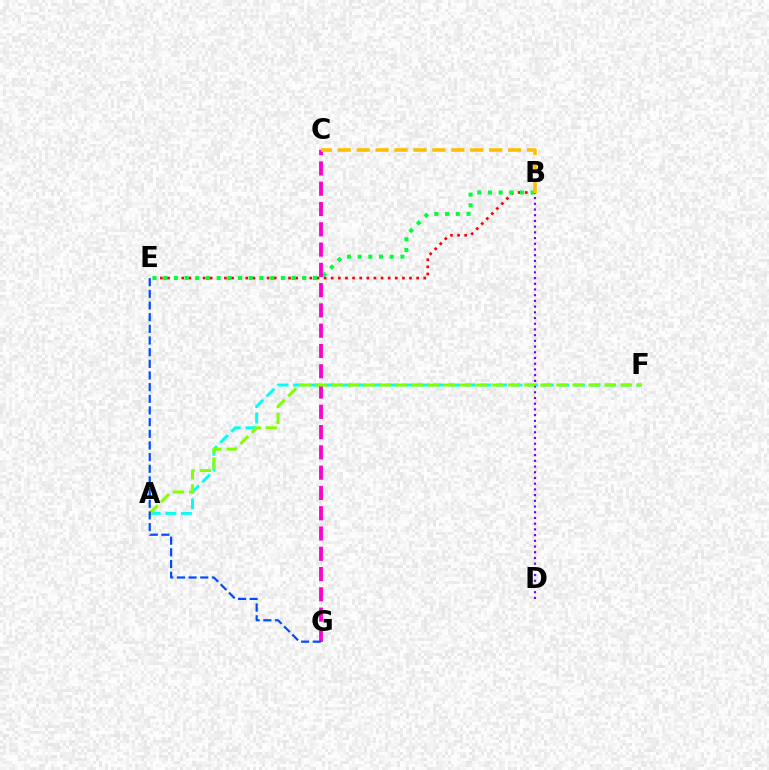{('B', 'E'): [{'color': '#ff0000', 'line_style': 'dotted', 'thickness': 1.93}, {'color': '#00ff39', 'line_style': 'dotted', 'thickness': 2.91}], ('A', 'F'): [{'color': '#00fff6', 'line_style': 'dashed', 'thickness': 2.12}, {'color': '#84ff00', 'line_style': 'dashed', 'thickness': 2.18}], ('C', 'G'): [{'color': '#ff00cf', 'line_style': 'dashed', 'thickness': 2.76}], ('B', 'D'): [{'color': '#7200ff', 'line_style': 'dotted', 'thickness': 1.55}], ('E', 'G'): [{'color': '#004bff', 'line_style': 'dashed', 'thickness': 1.58}], ('B', 'C'): [{'color': '#ffbd00', 'line_style': 'dashed', 'thickness': 2.57}]}